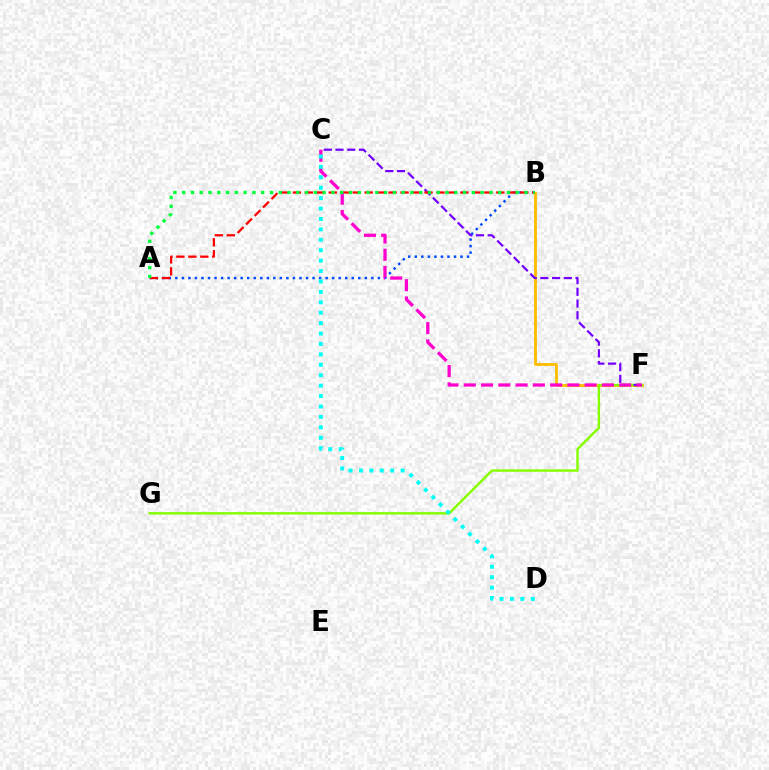{('A', 'B'): [{'color': '#004bff', 'line_style': 'dotted', 'thickness': 1.78}, {'color': '#ff0000', 'line_style': 'dashed', 'thickness': 1.63}, {'color': '#00ff39', 'line_style': 'dotted', 'thickness': 2.38}], ('B', 'F'): [{'color': '#ffbd00', 'line_style': 'solid', 'thickness': 2.04}], ('F', 'G'): [{'color': '#84ff00', 'line_style': 'solid', 'thickness': 1.74}], ('C', 'F'): [{'color': '#7200ff', 'line_style': 'dashed', 'thickness': 1.59}, {'color': '#ff00cf', 'line_style': 'dashed', 'thickness': 2.35}], ('C', 'D'): [{'color': '#00fff6', 'line_style': 'dotted', 'thickness': 2.83}]}